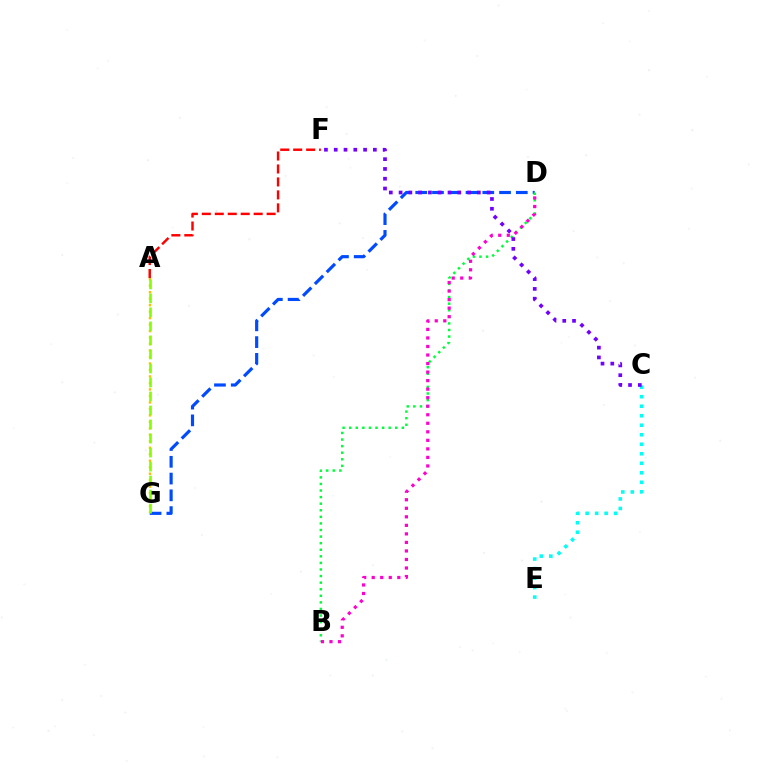{('C', 'E'): [{'color': '#00fff6', 'line_style': 'dotted', 'thickness': 2.58}], ('D', 'G'): [{'color': '#004bff', 'line_style': 'dashed', 'thickness': 2.28}], ('B', 'D'): [{'color': '#00ff39', 'line_style': 'dotted', 'thickness': 1.79}, {'color': '#ff00cf', 'line_style': 'dotted', 'thickness': 2.32}], ('C', 'F'): [{'color': '#7200ff', 'line_style': 'dotted', 'thickness': 2.66}], ('A', 'G'): [{'color': '#ffbd00', 'line_style': 'dotted', 'thickness': 1.76}, {'color': '#84ff00', 'line_style': 'dashed', 'thickness': 1.9}], ('A', 'F'): [{'color': '#ff0000', 'line_style': 'dashed', 'thickness': 1.76}]}